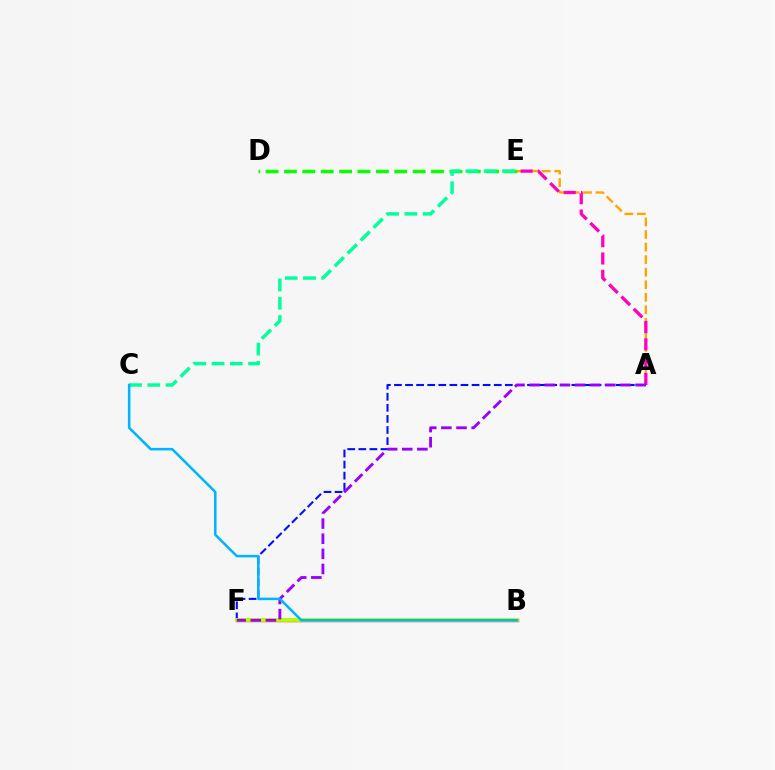{('B', 'F'): [{'color': '#ff0000', 'line_style': 'solid', 'thickness': 2.44}, {'color': '#b3ff00', 'line_style': 'solid', 'thickness': 2.77}], ('D', 'E'): [{'color': '#08ff00', 'line_style': 'dashed', 'thickness': 2.5}], ('A', 'E'): [{'color': '#ffa500', 'line_style': 'dashed', 'thickness': 1.7}, {'color': '#ff00bd', 'line_style': 'dashed', 'thickness': 2.35}], ('A', 'F'): [{'color': '#0010ff', 'line_style': 'dashed', 'thickness': 1.51}, {'color': '#9b00ff', 'line_style': 'dashed', 'thickness': 2.06}], ('C', 'E'): [{'color': '#00ff9d', 'line_style': 'dashed', 'thickness': 2.48}], ('B', 'C'): [{'color': '#00b5ff', 'line_style': 'solid', 'thickness': 1.82}]}